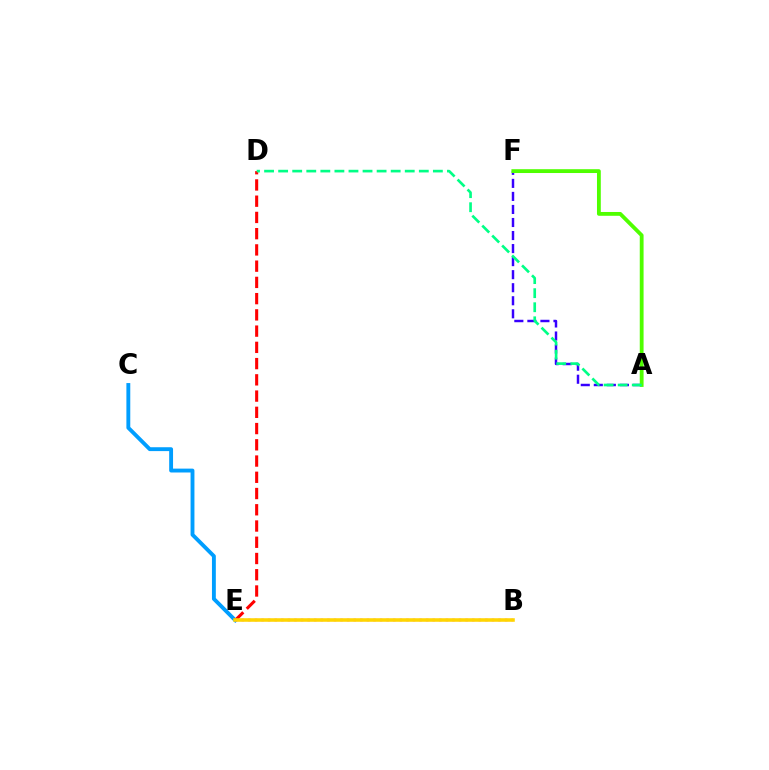{('A', 'F'): [{'color': '#3700ff', 'line_style': 'dashed', 'thickness': 1.77}, {'color': '#4fff00', 'line_style': 'solid', 'thickness': 2.75}], ('C', 'E'): [{'color': '#009eff', 'line_style': 'solid', 'thickness': 2.79}], ('D', 'E'): [{'color': '#ff0000', 'line_style': 'dashed', 'thickness': 2.21}], ('B', 'E'): [{'color': '#ff00ed', 'line_style': 'dotted', 'thickness': 1.79}, {'color': '#ffd500', 'line_style': 'solid', 'thickness': 2.57}], ('A', 'D'): [{'color': '#00ff86', 'line_style': 'dashed', 'thickness': 1.91}]}